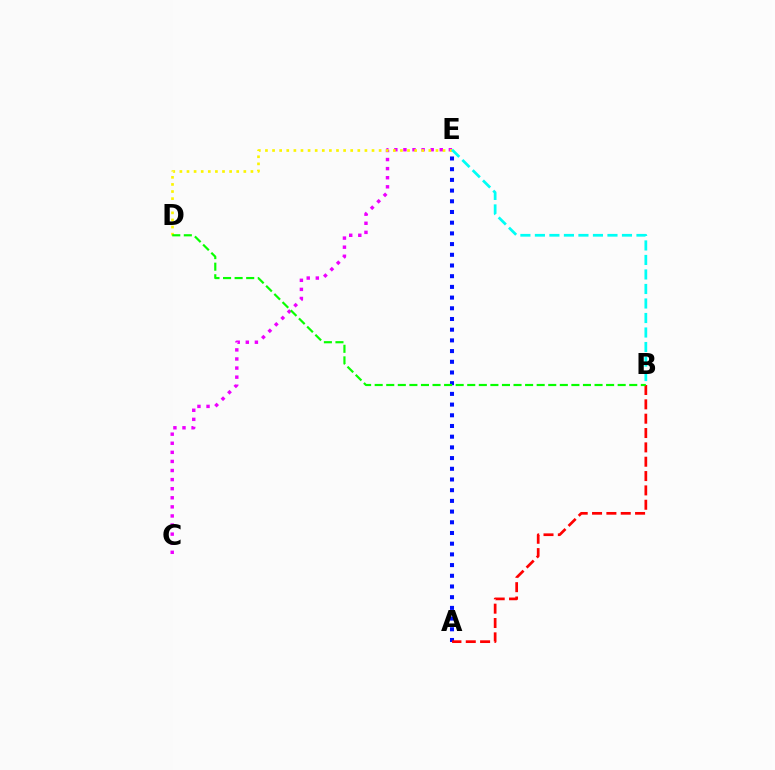{('C', 'E'): [{'color': '#ee00ff', 'line_style': 'dotted', 'thickness': 2.47}], ('A', 'E'): [{'color': '#0010ff', 'line_style': 'dotted', 'thickness': 2.91}], ('A', 'B'): [{'color': '#ff0000', 'line_style': 'dashed', 'thickness': 1.95}], ('D', 'E'): [{'color': '#fcf500', 'line_style': 'dotted', 'thickness': 1.93}], ('B', 'E'): [{'color': '#00fff6', 'line_style': 'dashed', 'thickness': 1.97}], ('B', 'D'): [{'color': '#08ff00', 'line_style': 'dashed', 'thickness': 1.57}]}